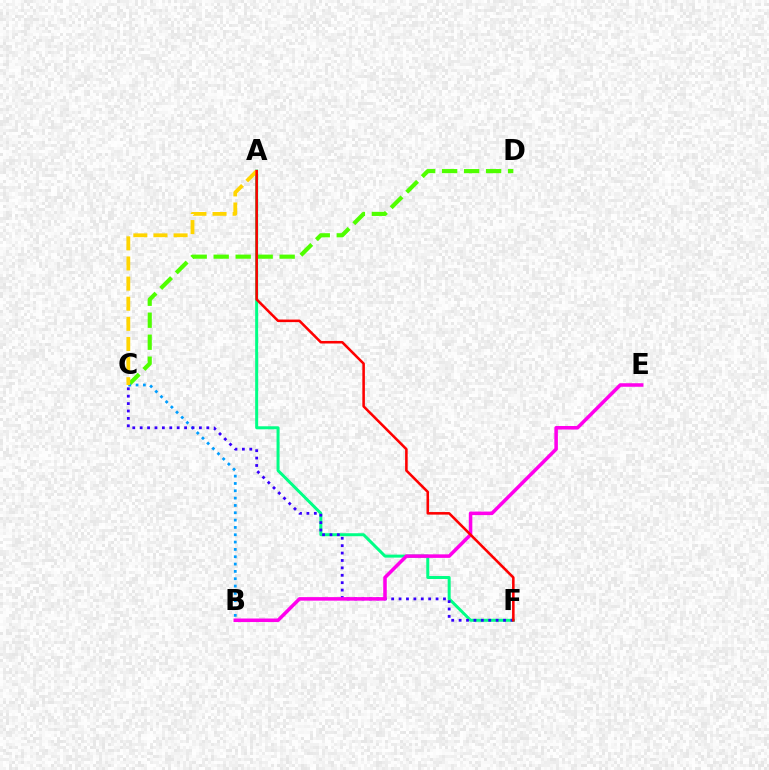{('C', 'D'): [{'color': '#4fff00', 'line_style': 'dashed', 'thickness': 2.99}], ('B', 'C'): [{'color': '#009eff', 'line_style': 'dotted', 'thickness': 1.99}], ('A', 'F'): [{'color': '#00ff86', 'line_style': 'solid', 'thickness': 2.16}, {'color': '#ff0000', 'line_style': 'solid', 'thickness': 1.84}], ('C', 'F'): [{'color': '#3700ff', 'line_style': 'dotted', 'thickness': 2.01}], ('A', 'C'): [{'color': '#ffd500', 'line_style': 'dashed', 'thickness': 2.73}], ('B', 'E'): [{'color': '#ff00ed', 'line_style': 'solid', 'thickness': 2.54}]}